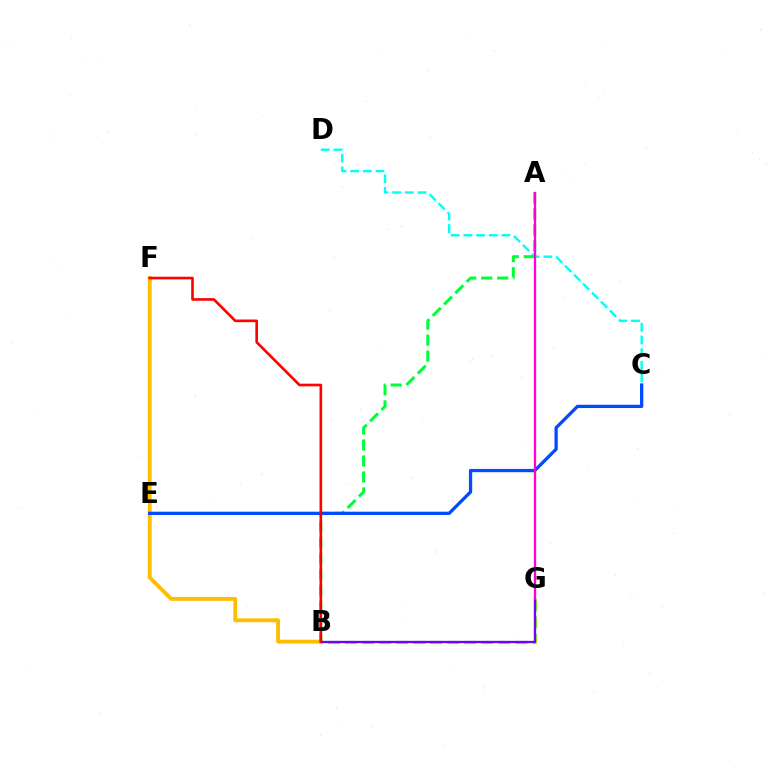{('B', 'F'): [{'color': '#ffbd00', 'line_style': 'solid', 'thickness': 2.79}, {'color': '#ff0000', 'line_style': 'solid', 'thickness': 1.9}], ('B', 'G'): [{'color': '#84ff00', 'line_style': 'dashed', 'thickness': 2.31}, {'color': '#7200ff', 'line_style': 'solid', 'thickness': 1.66}], ('C', 'D'): [{'color': '#00fff6', 'line_style': 'dashed', 'thickness': 1.72}], ('A', 'B'): [{'color': '#00ff39', 'line_style': 'dashed', 'thickness': 2.17}], ('C', 'E'): [{'color': '#004bff', 'line_style': 'solid', 'thickness': 2.35}], ('A', 'G'): [{'color': '#ff00cf', 'line_style': 'solid', 'thickness': 1.67}]}